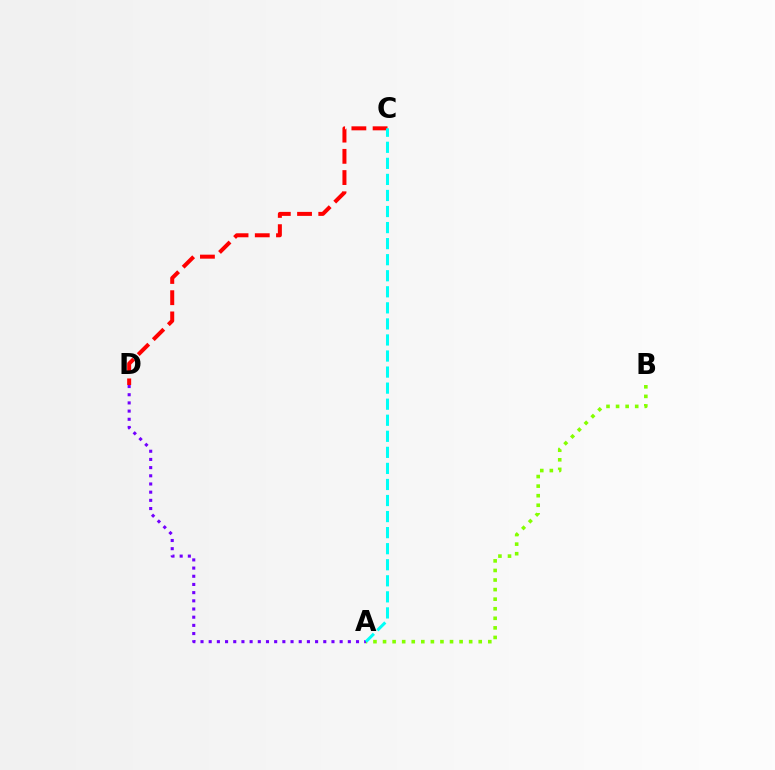{('A', 'B'): [{'color': '#84ff00', 'line_style': 'dotted', 'thickness': 2.6}], ('A', 'D'): [{'color': '#7200ff', 'line_style': 'dotted', 'thickness': 2.22}], ('C', 'D'): [{'color': '#ff0000', 'line_style': 'dashed', 'thickness': 2.88}], ('A', 'C'): [{'color': '#00fff6', 'line_style': 'dashed', 'thickness': 2.18}]}